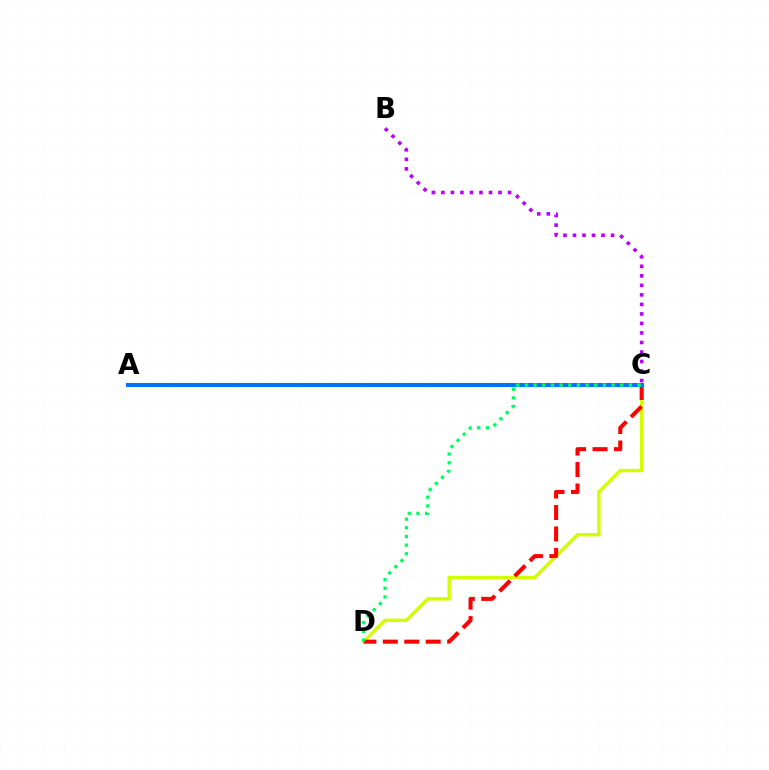{('C', 'D'): [{'color': '#d1ff00', 'line_style': 'solid', 'thickness': 2.45}, {'color': '#ff0000', 'line_style': 'dashed', 'thickness': 2.91}, {'color': '#00ff5c', 'line_style': 'dotted', 'thickness': 2.35}], ('B', 'C'): [{'color': '#b900ff', 'line_style': 'dotted', 'thickness': 2.59}], ('A', 'C'): [{'color': '#0074ff', 'line_style': 'solid', 'thickness': 2.92}]}